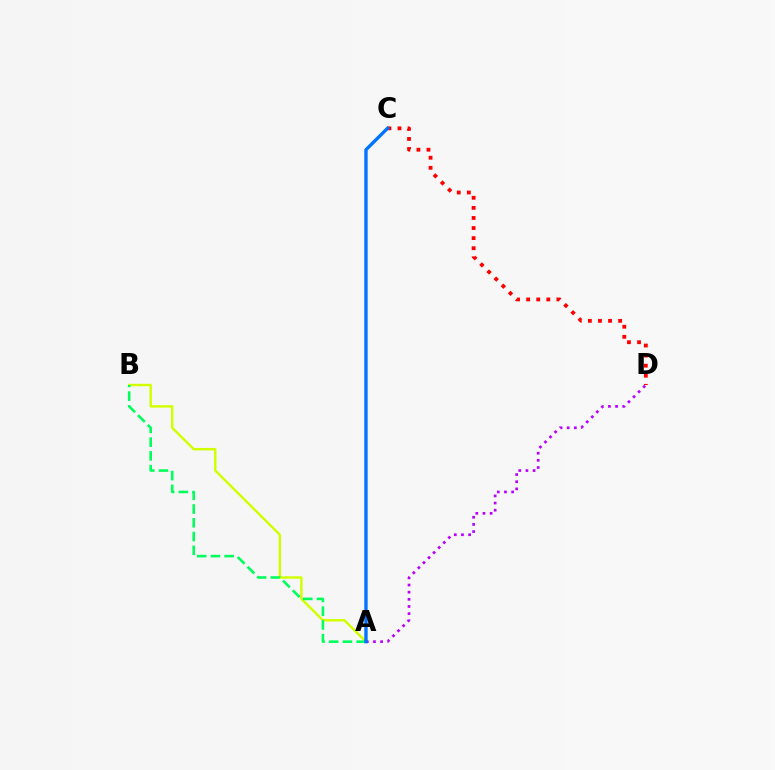{('A', 'B'): [{'color': '#d1ff00', 'line_style': 'solid', 'thickness': 1.76}, {'color': '#00ff5c', 'line_style': 'dashed', 'thickness': 1.87}], ('C', 'D'): [{'color': '#ff0000', 'line_style': 'dotted', 'thickness': 2.74}], ('A', 'D'): [{'color': '#b900ff', 'line_style': 'dotted', 'thickness': 1.94}], ('A', 'C'): [{'color': '#0074ff', 'line_style': 'solid', 'thickness': 2.4}]}